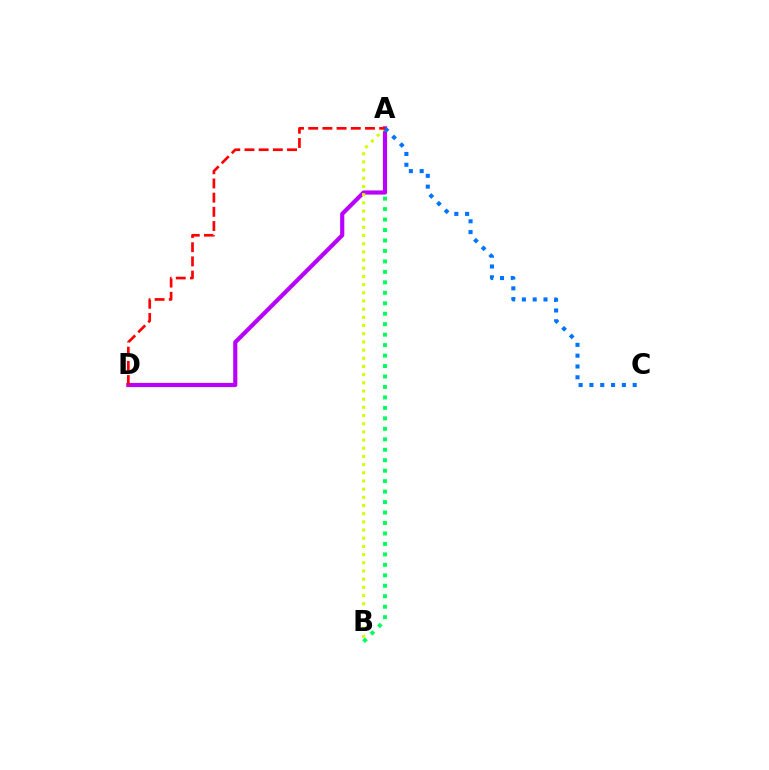{('A', 'B'): [{'color': '#00ff5c', 'line_style': 'dotted', 'thickness': 2.84}, {'color': '#d1ff00', 'line_style': 'dotted', 'thickness': 2.22}], ('A', 'D'): [{'color': '#b900ff', 'line_style': 'solid', 'thickness': 2.99}, {'color': '#ff0000', 'line_style': 'dashed', 'thickness': 1.93}], ('A', 'C'): [{'color': '#0074ff', 'line_style': 'dotted', 'thickness': 2.94}]}